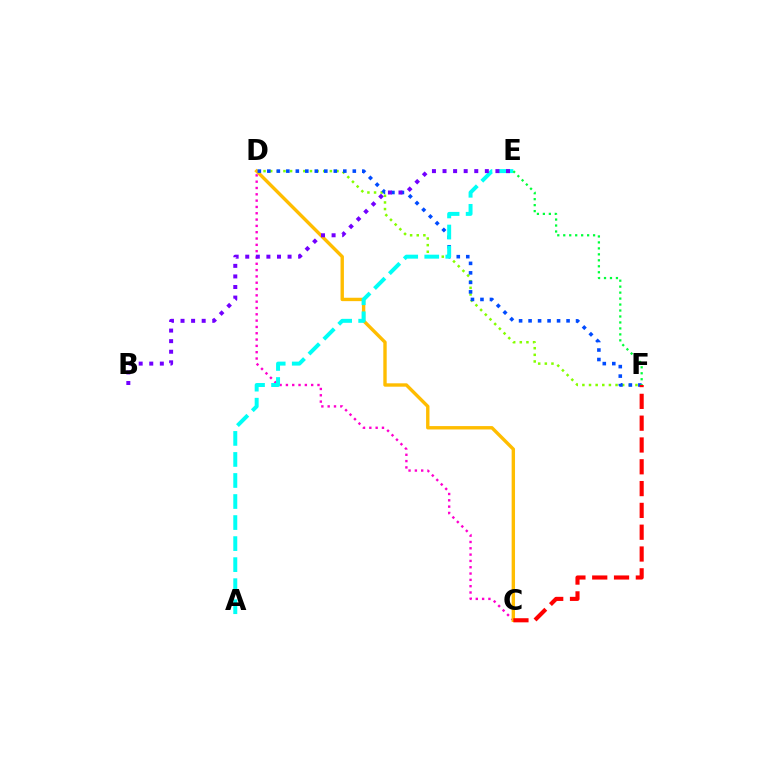{('C', 'D'): [{'color': '#ff00cf', 'line_style': 'dotted', 'thickness': 1.72}, {'color': '#ffbd00', 'line_style': 'solid', 'thickness': 2.44}], ('D', 'F'): [{'color': '#84ff00', 'line_style': 'dotted', 'thickness': 1.8}, {'color': '#004bff', 'line_style': 'dotted', 'thickness': 2.58}], ('C', 'F'): [{'color': '#ff0000', 'line_style': 'dashed', 'thickness': 2.96}], ('A', 'E'): [{'color': '#00fff6', 'line_style': 'dashed', 'thickness': 2.86}], ('B', 'E'): [{'color': '#7200ff', 'line_style': 'dotted', 'thickness': 2.87}], ('E', 'F'): [{'color': '#00ff39', 'line_style': 'dotted', 'thickness': 1.62}]}